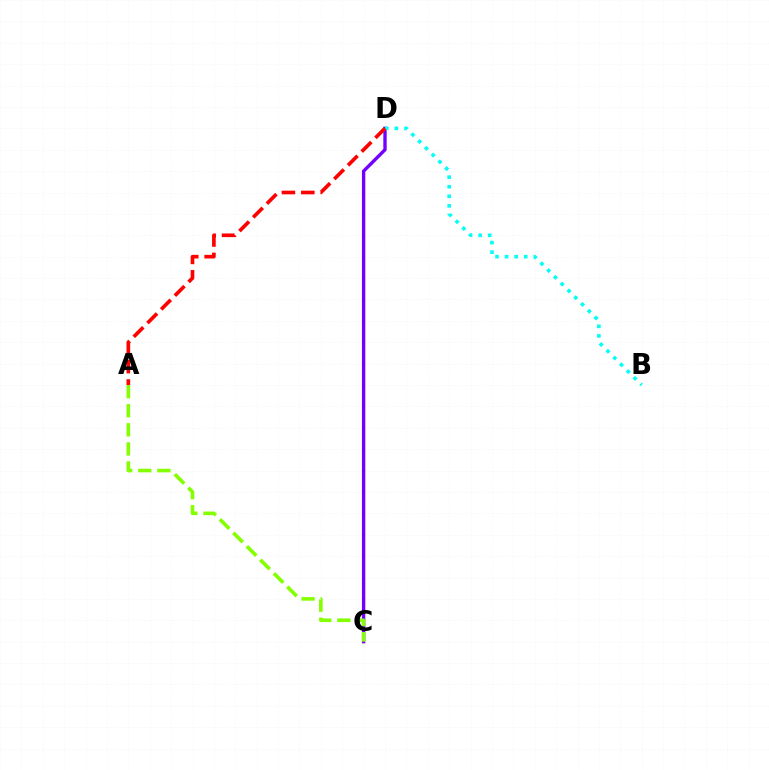{('C', 'D'): [{'color': '#7200ff', 'line_style': 'solid', 'thickness': 2.42}], ('B', 'D'): [{'color': '#00fff6', 'line_style': 'dotted', 'thickness': 2.6}], ('A', 'C'): [{'color': '#84ff00', 'line_style': 'dashed', 'thickness': 2.59}], ('A', 'D'): [{'color': '#ff0000', 'line_style': 'dashed', 'thickness': 2.64}]}